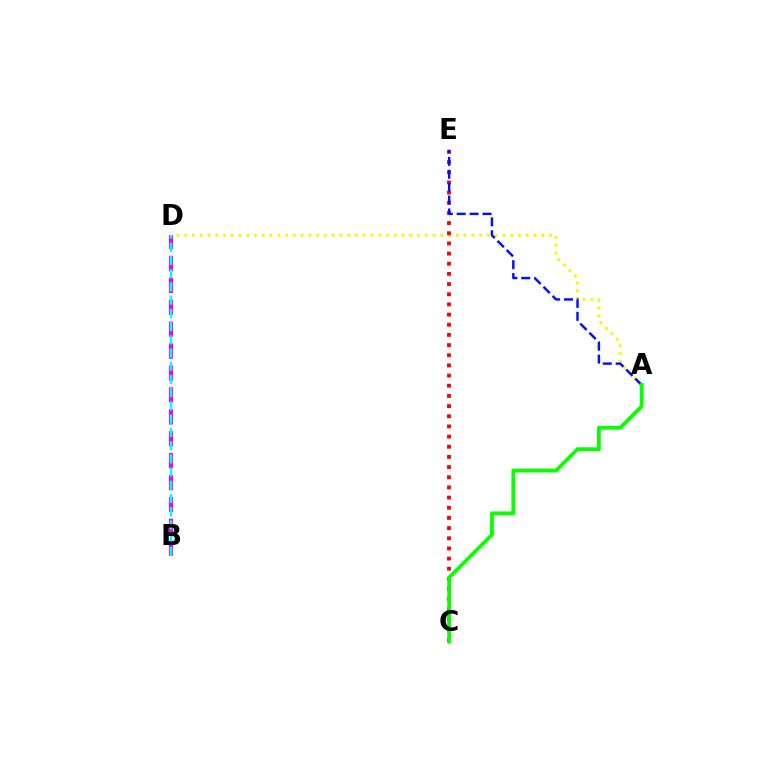{('B', 'D'): [{'color': '#ee00ff', 'line_style': 'dashed', 'thickness': 2.98}, {'color': '#00fff6', 'line_style': 'dashed', 'thickness': 1.8}], ('A', 'D'): [{'color': '#fcf500', 'line_style': 'dotted', 'thickness': 2.11}], ('C', 'E'): [{'color': '#ff0000', 'line_style': 'dotted', 'thickness': 2.76}], ('A', 'E'): [{'color': '#0010ff', 'line_style': 'dashed', 'thickness': 1.75}], ('A', 'C'): [{'color': '#08ff00', 'line_style': 'solid', 'thickness': 2.72}]}